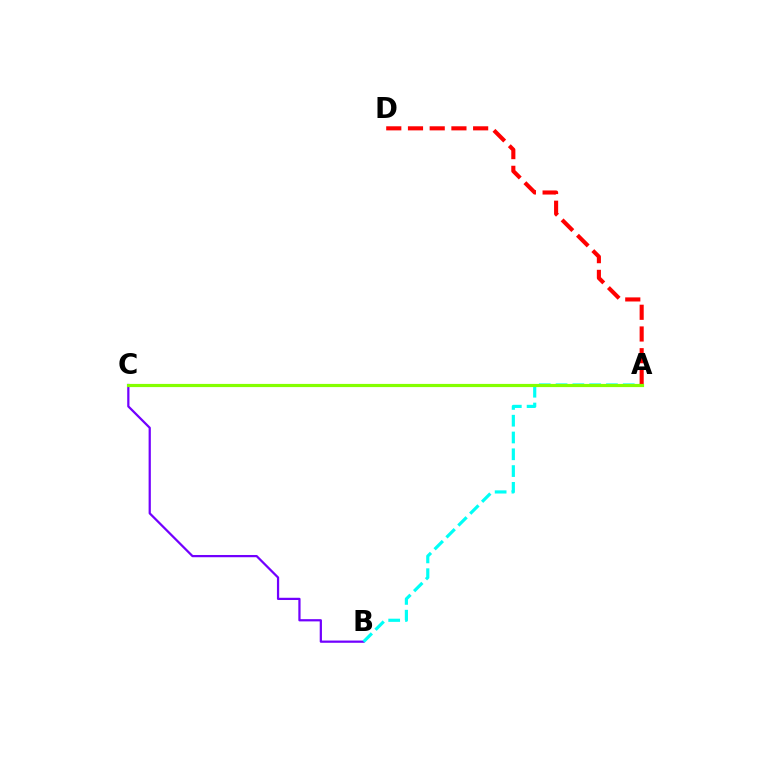{('B', 'C'): [{'color': '#7200ff', 'line_style': 'solid', 'thickness': 1.61}], ('A', 'B'): [{'color': '#00fff6', 'line_style': 'dashed', 'thickness': 2.28}], ('A', 'D'): [{'color': '#ff0000', 'line_style': 'dashed', 'thickness': 2.95}], ('A', 'C'): [{'color': '#84ff00', 'line_style': 'solid', 'thickness': 2.29}]}